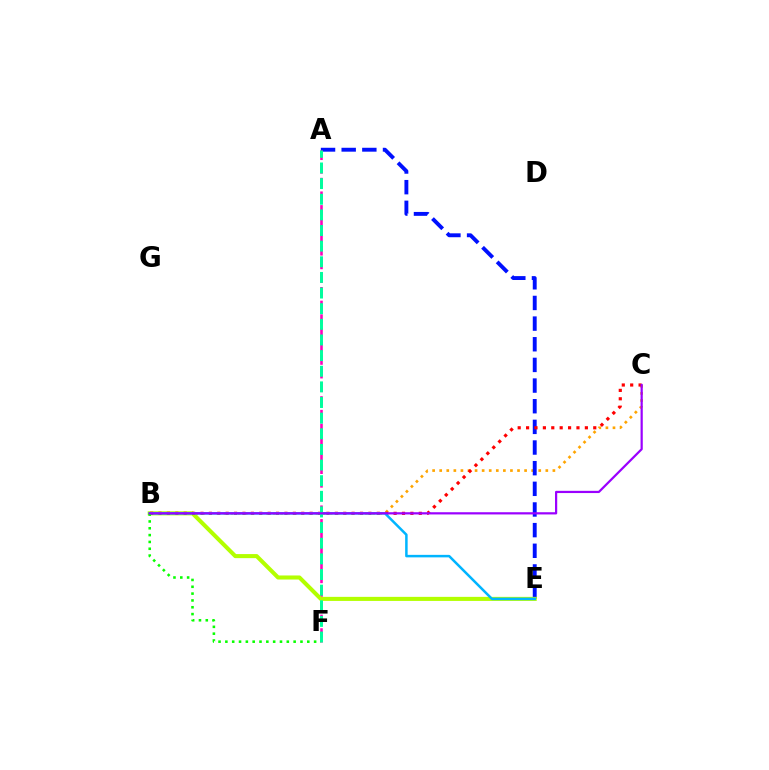{('B', 'C'): [{'color': '#ffa500', 'line_style': 'dotted', 'thickness': 1.92}, {'color': '#ff0000', 'line_style': 'dotted', 'thickness': 2.28}, {'color': '#9b00ff', 'line_style': 'solid', 'thickness': 1.6}], ('A', 'E'): [{'color': '#0010ff', 'line_style': 'dashed', 'thickness': 2.81}], ('A', 'F'): [{'color': '#ff00bd', 'line_style': 'dashed', 'thickness': 1.85}, {'color': '#00ff9d', 'line_style': 'dashed', 'thickness': 2.12}], ('B', 'E'): [{'color': '#b3ff00', 'line_style': 'solid', 'thickness': 2.92}, {'color': '#00b5ff', 'line_style': 'solid', 'thickness': 1.8}], ('B', 'F'): [{'color': '#08ff00', 'line_style': 'dotted', 'thickness': 1.85}]}